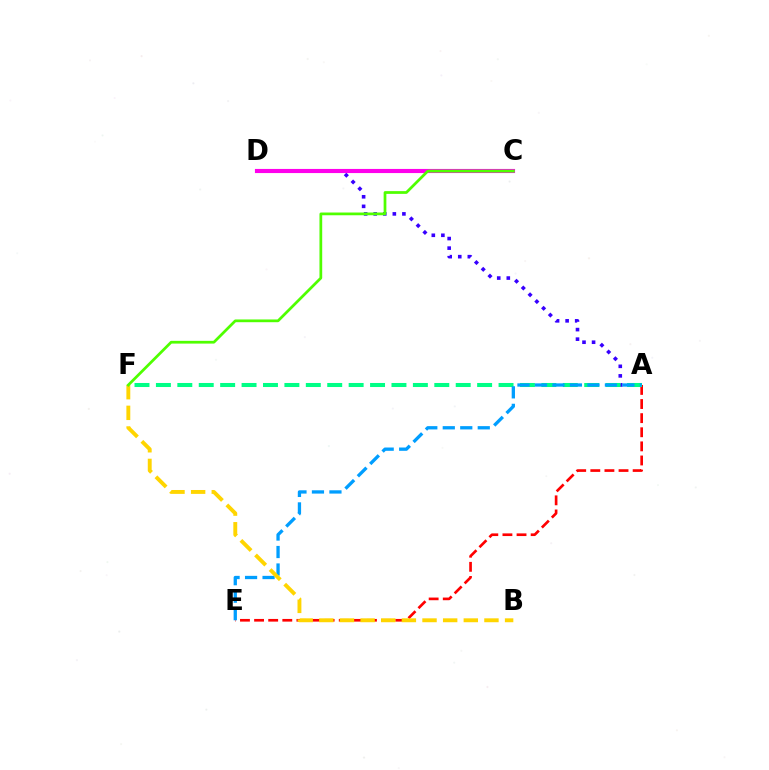{('A', 'D'): [{'color': '#3700ff', 'line_style': 'dotted', 'thickness': 2.6}], ('A', 'E'): [{'color': '#ff0000', 'line_style': 'dashed', 'thickness': 1.92}, {'color': '#009eff', 'line_style': 'dashed', 'thickness': 2.38}], ('A', 'F'): [{'color': '#00ff86', 'line_style': 'dashed', 'thickness': 2.91}], ('C', 'D'): [{'color': '#ff00ed', 'line_style': 'solid', 'thickness': 2.97}], ('B', 'F'): [{'color': '#ffd500', 'line_style': 'dashed', 'thickness': 2.8}], ('C', 'F'): [{'color': '#4fff00', 'line_style': 'solid', 'thickness': 1.97}]}